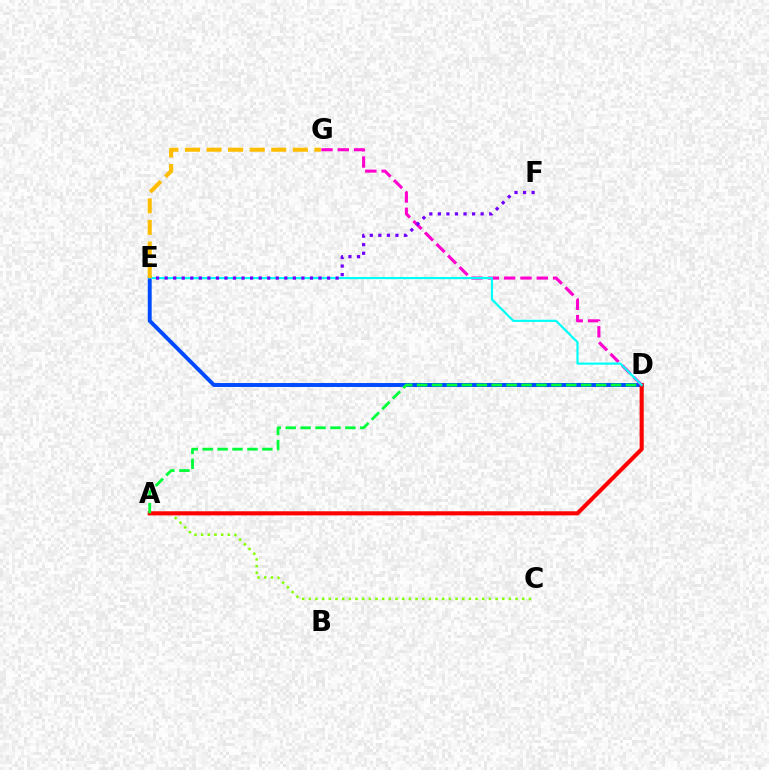{('D', 'E'): [{'color': '#004bff', 'line_style': 'solid', 'thickness': 2.82}, {'color': '#00fff6', 'line_style': 'solid', 'thickness': 1.58}], ('A', 'C'): [{'color': '#84ff00', 'line_style': 'dotted', 'thickness': 1.81}], ('A', 'D'): [{'color': '#ff0000', 'line_style': 'solid', 'thickness': 2.96}, {'color': '#00ff39', 'line_style': 'dashed', 'thickness': 2.03}], ('D', 'G'): [{'color': '#ff00cf', 'line_style': 'dashed', 'thickness': 2.22}], ('E', 'F'): [{'color': '#7200ff', 'line_style': 'dotted', 'thickness': 2.32}], ('E', 'G'): [{'color': '#ffbd00', 'line_style': 'dashed', 'thickness': 2.93}]}